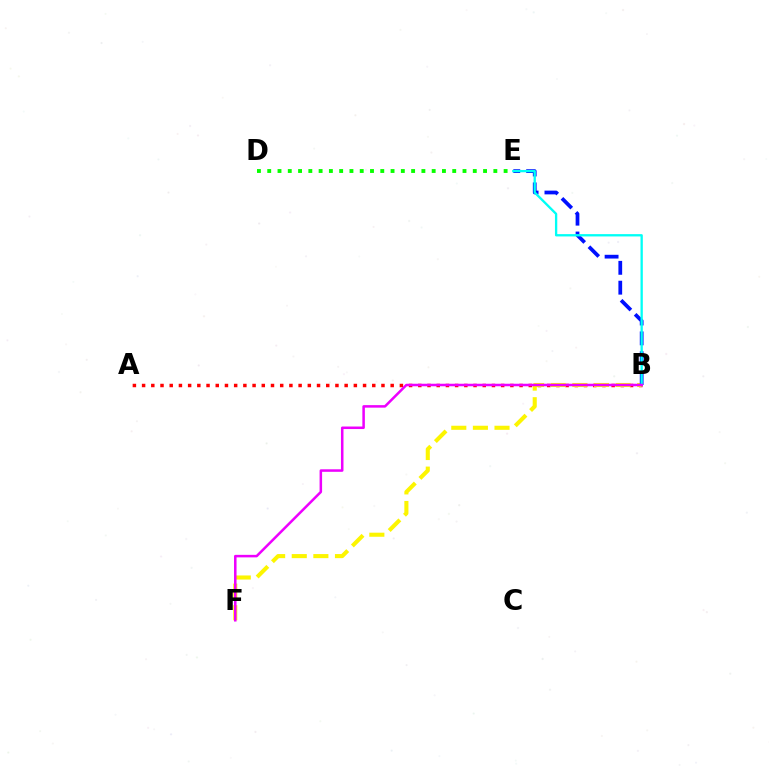{('A', 'B'): [{'color': '#ff0000', 'line_style': 'dotted', 'thickness': 2.5}], ('B', 'F'): [{'color': '#fcf500', 'line_style': 'dashed', 'thickness': 2.94}, {'color': '#ee00ff', 'line_style': 'solid', 'thickness': 1.82}], ('B', 'E'): [{'color': '#0010ff', 'line_style': 'dashed', 'thickness': 2.7}, {'color': '#00fff6', 'line_style': 'solid', 'thickness': 1.67}], ('D', 'E'): [{'color': '#08ff00', 'line_style': 'dotted', 'thickness': 2.79}]}